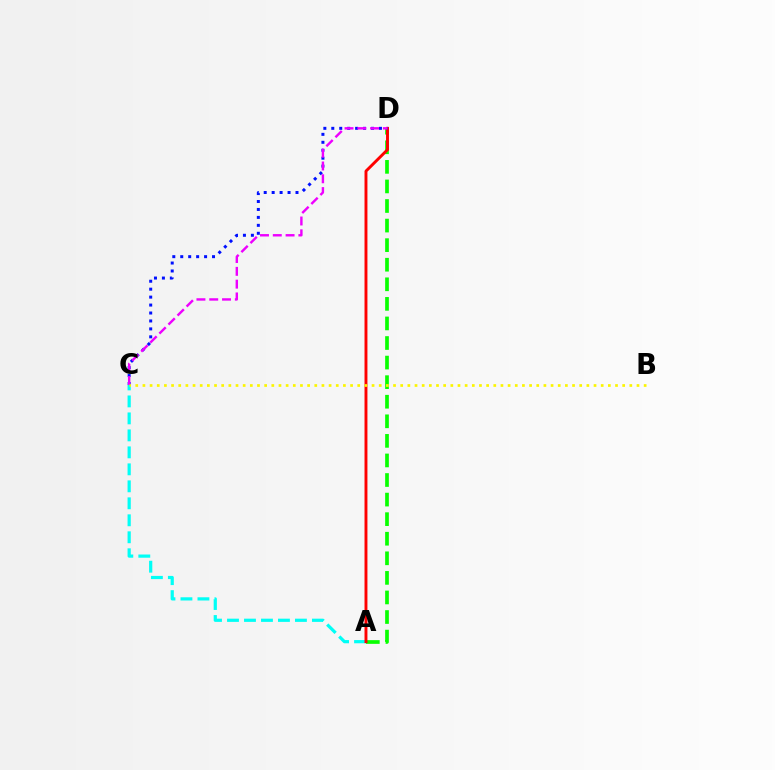{('A', 'D'): [{'color': '#08ff00', 'line_style': 'dashed', 'thickness': 2.66}, {'color': '#ff0000', 'line_style': 'solid', 'thickness': 2.1}], ('A', 'C'): [{'color': '#00fff6', 'line_style': 'dashed', 'thickness': 2.31}], ('C', 'D'): [{'color': '#0010ff', 'line_style': 'dotted', 'thickness': 2.16}, {'color': '#ee00ff', 'line_style': 'dashed', 'thickness': 1.74}], ('B', 'C'): [{'color': '#fcf500', 'line_style': 'dotted', 'thickness': 1.95}]}